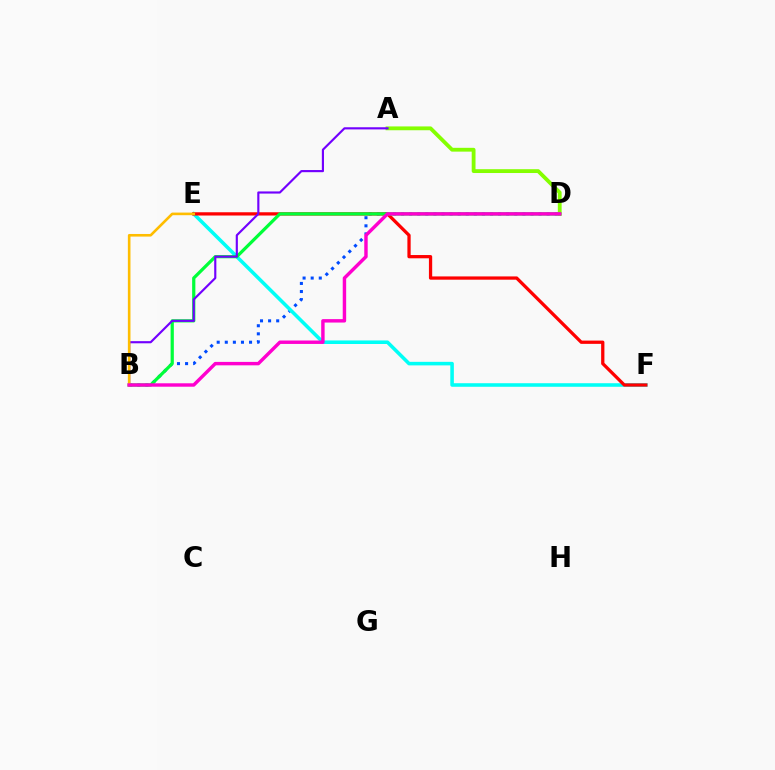{('B', 'D'): [{'color': '#004bff', 'line_style': 'dotted', 'thickness': 2.2}, {'color': '#00ff39', 'line_style': 'solid', 'thickness': 2.32}, {'color': '#ff00cf', 'line_style': 'solid', 'thickness': 2.47}], ('E', 'F'): [{'color': '#00fff6', 'line_style': 'solid', 'thickness': 2.56}, {'color': '#ff0000', 'line_style': 'solid', 'thickness': 2.35}], ('A', 'D'): [{'color': '#84ff00', 'line_style': 'solid', 'thickness': 2.75}], ('A', 'B'): [{'color': '#7200ff', 'line_style': 'solid', 'thickness': 1.55}], ('B', 'E'): [{'color': '#ffbd00', 'line_style': 'solid', 'thickness': 1.88}]}